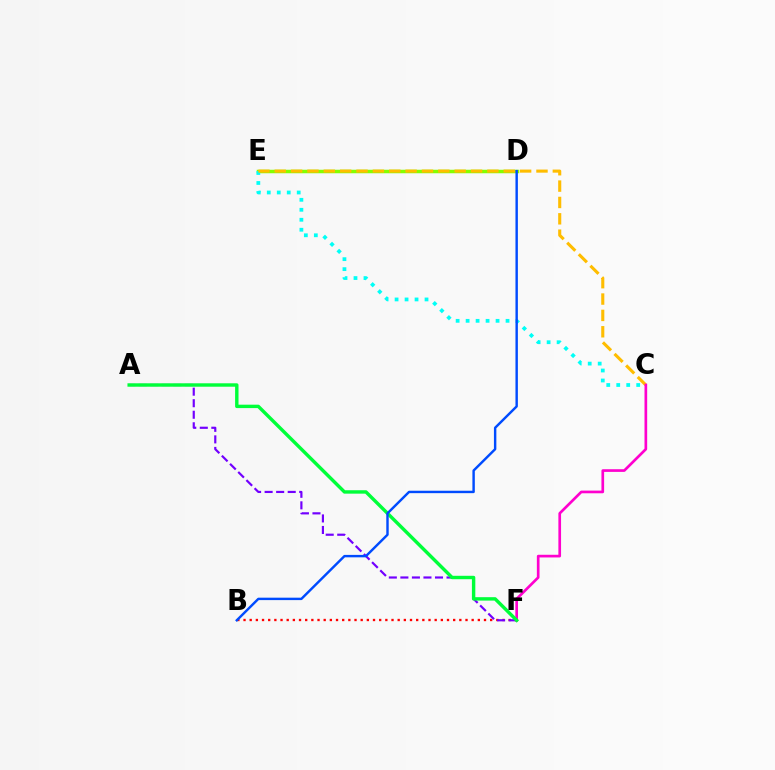{('D', 'E'): [{'color': '#84ff00', 'line_style': 'solid', 'thickness': 2.52}], ('C', 'E'): [{'color': '#00fff6', 'line_style': 'dotted', 'thickness': 2.71}, {'color': '#ffbd00', 'line_style': 'dashed', 'thickness': 2.22}], ('B', 'F'): [{'color': '#ff0000', 'line_style': 'dotted', 'thickness': 1.68}], ('A', 'F'): [{'color': '#7200ff', 'line_style': 'dashed', 'thickness': 1.57}, {'color': '#00ff39', 'line_style': 'solid', 'thickness': 2.46}], ('C', 'F'): [{'color': '#ff00cf', 'line_style': 'solid', 'thickness': 1.93}], ('B', 'D'): [{'color': '#004bff', 'line_style': 'solid', 'thickness': 1.74}]}